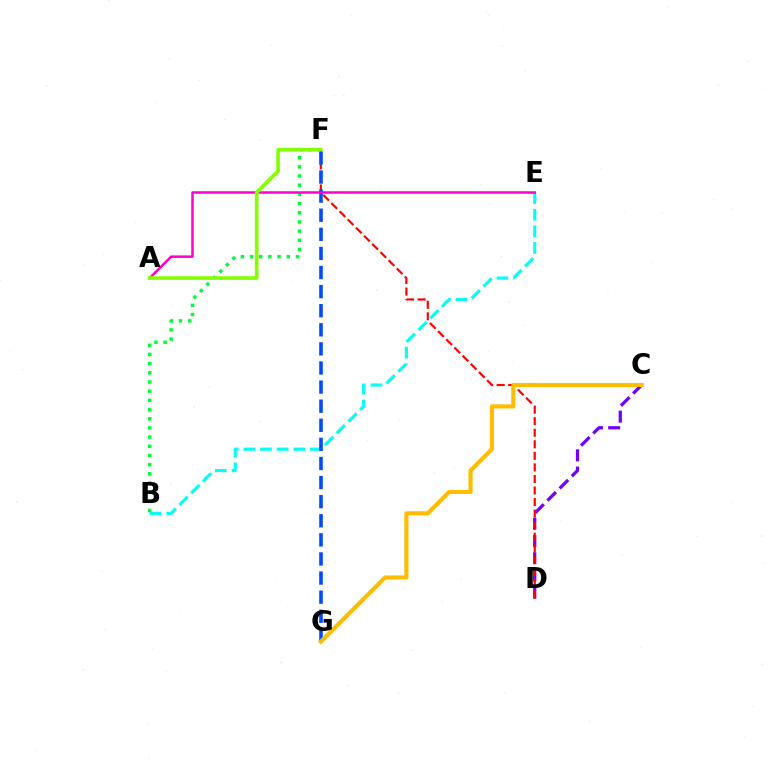{('C', 'D'): [{'color': '#7200ff', 'line_style': 'dashed', 'thickness': 2.34}], ('B', 'E'): [{'color': '#00fff6', 'line_style': 'dashed', 'thickness': 2.26}], ('B', 'F'): [{'color': '#00ff39', 'line_style': 'dotted', 'thickness': 2.5}], ('D', 'F'): [{'color': '#ff0000', 'line_style': 'dashed', 'thickness': 1.57}], ('F', 'G'): [{'color': '#004bff', 'line_style': 'dashed', 'thickness': 2.59}], ('A', 'E'): [{'color': '#ff00cf', 'line_style': 'solid', 'thickness': 1.82}], ('A', 'F'): [{'color': '#84ff00', 'line_style': 'solid', 'thickness': 2.62}], ('C', 'G'): [{'color': '#ffbd00', 'line_style': 'solid', 'thickness': 2.99}]}